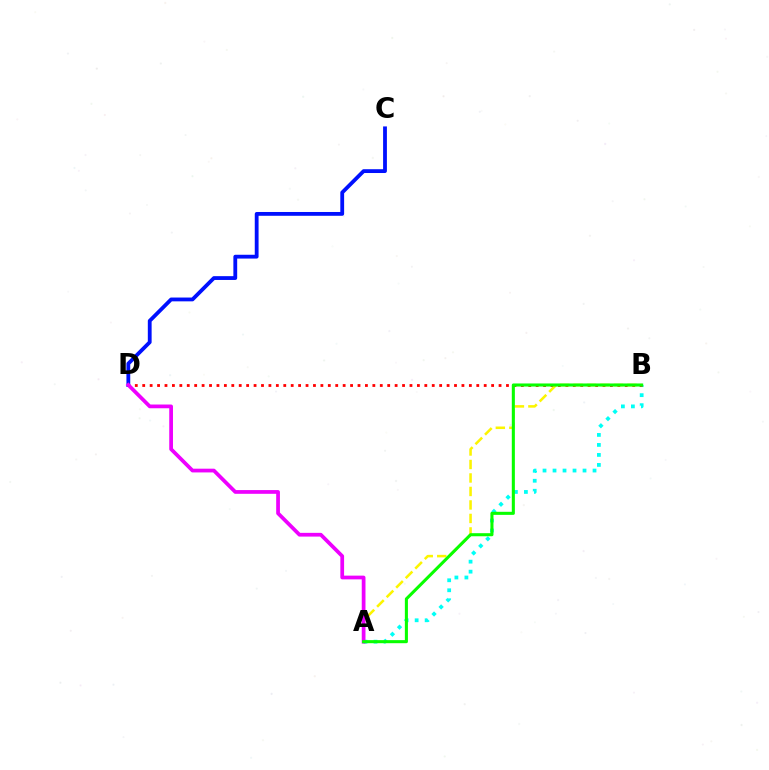{('A', 'B'): [{'color': '#00fff6', 'line_style': 'dotted', 'thickness': 2.72}, {'color': '#fcf500', 'line_style': 'dashed', 'thickness': 1.83}, {'color': '#08ff00', 'line_style': 'solid', 'thickness': 2.21}], ('B', 'D'): [{'color': '#ff0000', 'line_style': 'dotted', 'thickness': 2.02}], ('C', 'D'): [{'color': '#0010ff', 'line_style': 'solid', 'thickness': 2.74}], ('A', 'D'): [{'color': '#ee00ff', 'line_style': 'solid', 'thickness': 2.69}]}